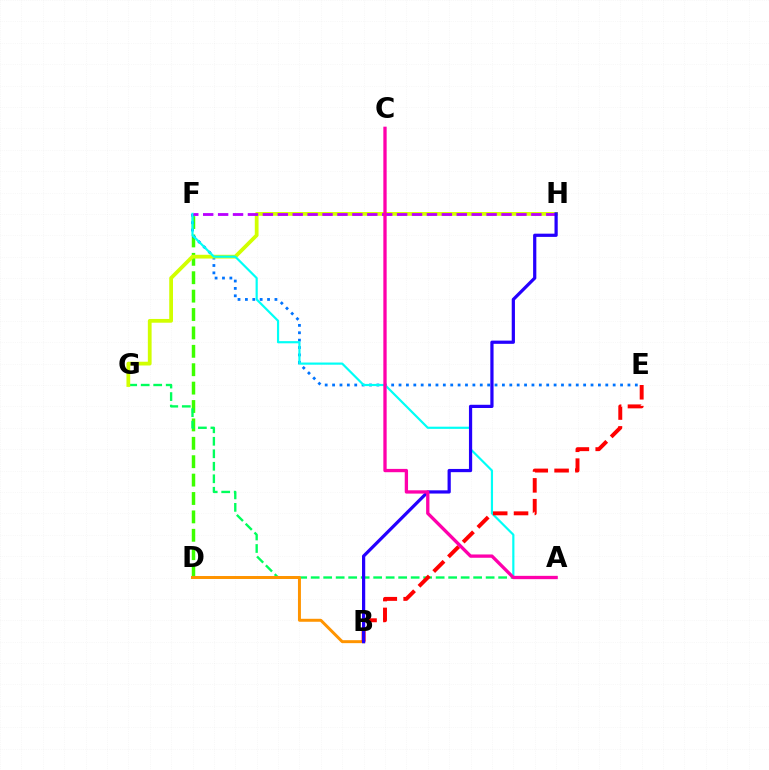{('D', 'F'): [{'color': '#3dff00', 'line_style': 'dashed', 'thickness': 2.5}], ('E', 'F'): [{'color': '#0074ff', 'line_style': 'dotted', 'thickness': 2.01}], ('A', 'G'): [{'color': '#00ff5c', 'line_style': 'dashed', 'thickness': 1.7}], ('G', 'H'): [{'color': '#d1ff00', 'line_style': 'solid', 'thickness': 2.71}], ('A', 'F'): [{'color': '#00fff6', 'line_style': 'solid', 'thickness': 1.57}], ('B', 'D'): [{'color': '#ff9400', 'line_style': 'solid', 'thickness': 2.14}], ('F', 'H'): [{'color': '#b900ff', 'line_style': 'dashed', 'thickness': 2.03}], ('B', 'E'): [{'color': '#ff0000', 'line_style': 'dashed', 'thickness': 2.83}], ('B', 'H'): [{'color': '#2500ff', 'line_style': 'solid', 'thickness': 2.32}], ('A', 'C'): [{'color': '#ff00ac', 'line_style': 'solid', 'thickness': 2.39}]}